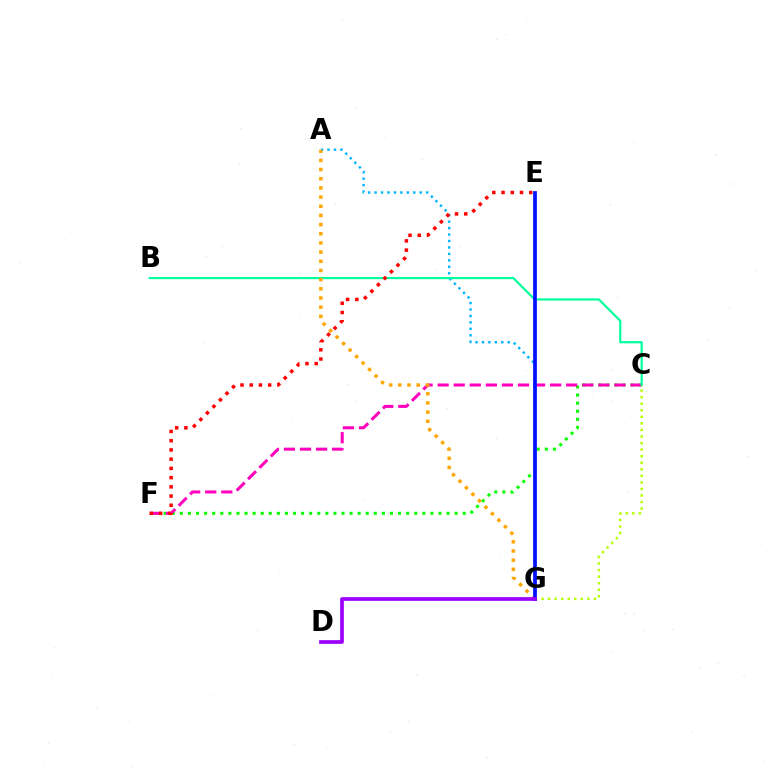{('A', 'G'): [{'color': '#00b5ff', 'line_style': 'dotted', 'thickness': 1.75}, {'color': '#ffa500', 'line_style': 'dotted', 'thickness': 2.49}], ('C', 'F'): [{'color': '#08ff00', 'line_style': 'dotted', 'thickness': 2.2}, {'color': '#ff00bd', 'line_style': 'dashed', 'thickness': 2.18}], ('B', 'C'): [{'color': '#00ff9d', 'line_style': 'solid', 'thickness': 1.58}], ('C', 'G'): [{'color': '#b3ff00', 'line_style': 'dotted', 'thickness': 1.78}], ('E', 'G'): [{'color': '#0010ff', 'line_style': 'solid', 'thickness': 2.69}], ('D', 'G'): [{'color': '#9b00ff', 'line_style': 'solid', 'thickness': 2.66}], ('E', 'F'): [{'color': '#ff0000', 'line_style': 'dotted', 'thickness': 2.51}]}